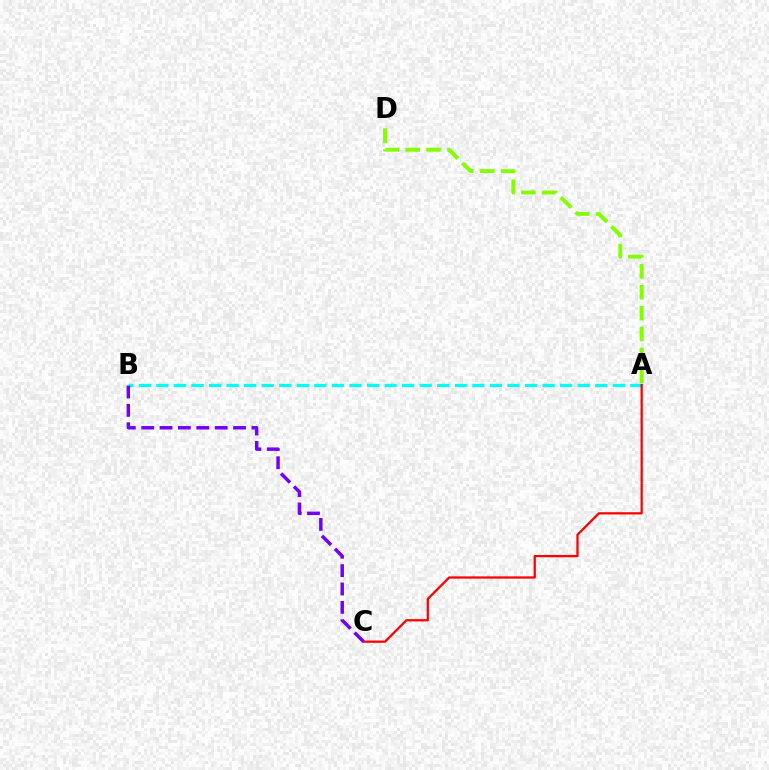{('A', 'B'): [{'color': '#00fff6', 'line_style': 'dashed', 'thickness': 2.38}], ('A', 'D'): [{'color': '#84ff00', 'line_style': 'dashed', 'thickness': 2.84}], ('A', 'C'): [{'color': '#ff0000', 'line_style': 'solid', 'thickness': 1.63}], ('B', 'C'): [{'color': '#7200ff', 'line_style': 'dashed', 'thickness': 2.5}]}